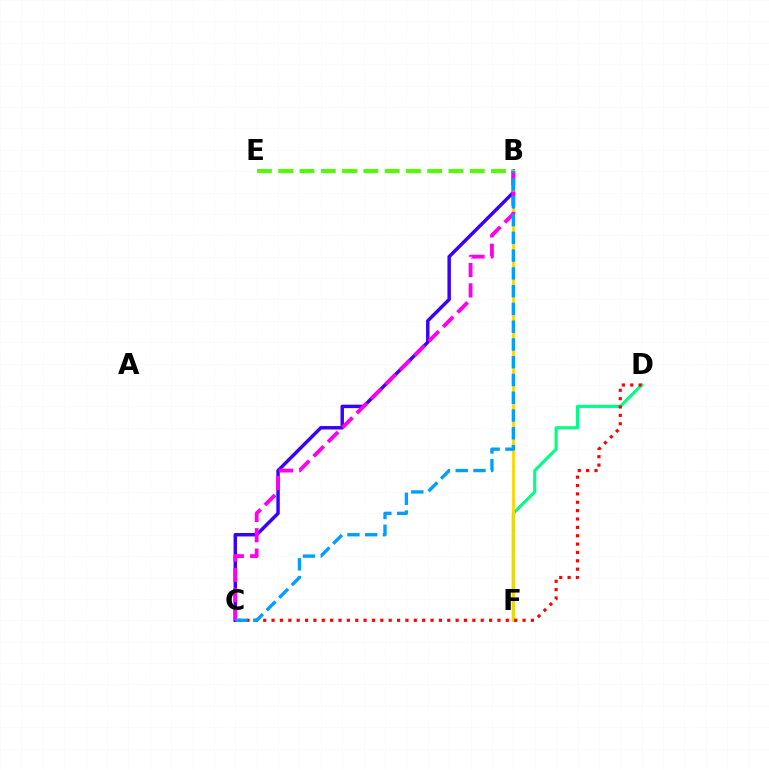{('D', 'F'): [{'color': '#00ff86', 'line_style': 'solid', 'thickness': 2.25}], ('B', 'C'): [{'color': '#3700ff', 'line_style': 'solid', 'thickness': 2.49}, {'color': '#ff00ed', 'line_style': 'dashed', 'thickness': 2.76}, {'color': '#009eff', 'line_style': 'dashed', 'thickness': 2.41}], ('B', 'F'): [{'color': '#ffd500', 'line_style': 'solid', 'thickness': 2.0}], ('C', 'D'): [{'color': '#ff0000', 'line_style': 'dotted', 'thickness': 2.27}], ('B', 'E'): [{'color': '#4fff00', 'line_style': 'dashed', 'thickness': 2.89}]}